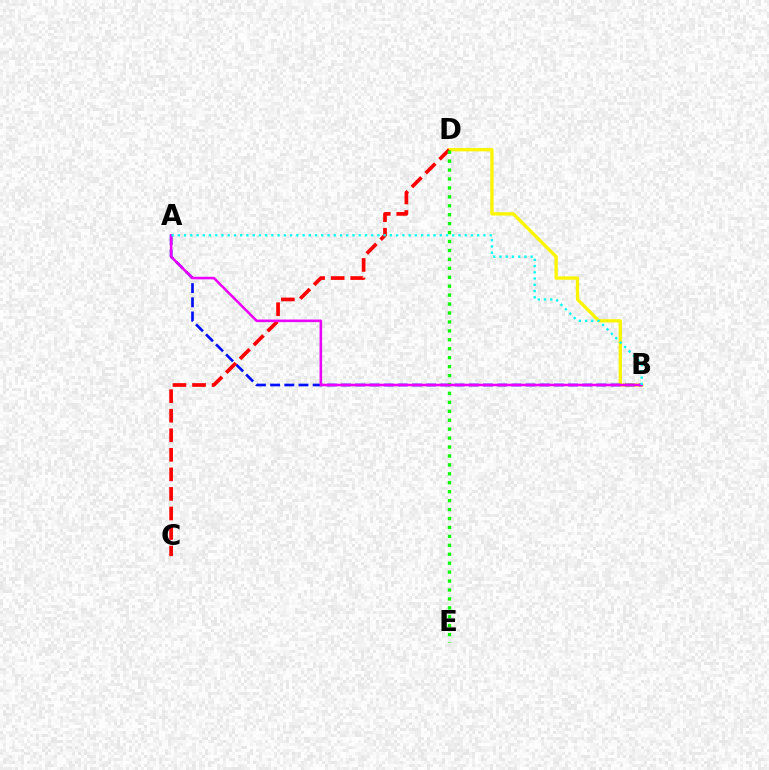{('B', 'D'): [{'color': '#fcf500', 'line_style': 'solid', 'thickness': 2.37}], ('A', 'B'): [{'color': '#0010ff', 'line_style': 'dashed', 'thickness': 1.93}, {'color': '#ee00ff', 'line_style': 'solid', 'thickness': 1.84}, {'color': '#00fff6', 'line_style': 'dotted', 'thickness': 1.69}], ('C', 'D'): [{'color': '#ff0000', 'line_style': 'dashed', 'thickness': 2.66}], ('D', 'E'): [{'color': '#08ff00', 'line_style': 'dotted', 'thickness': 2.43}]}